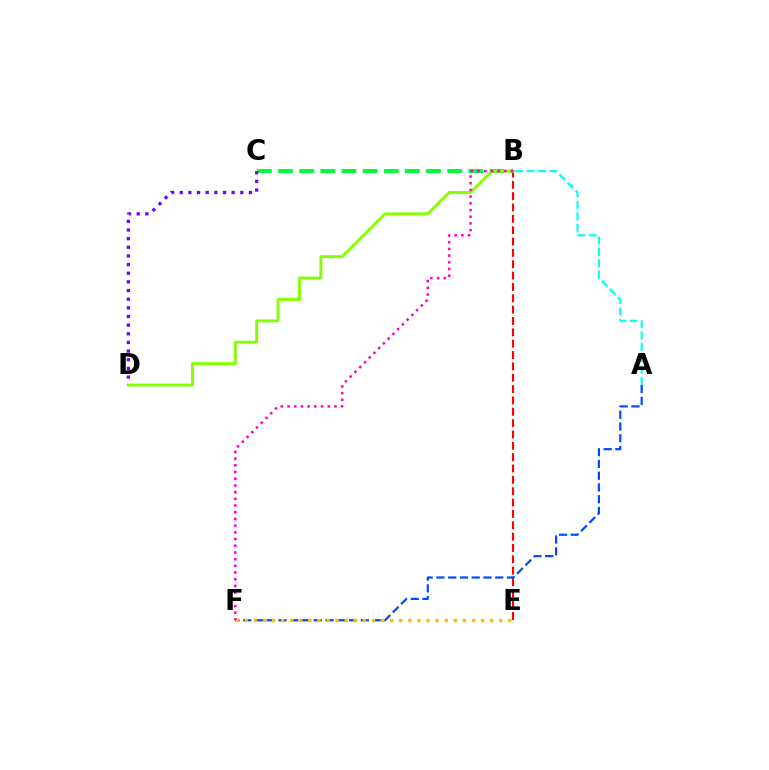{('B', 'E'): [{'color': '#ff0000', 'line_style': 'dashed', 'thickness': 1.54}], ('B', 'C'): [{'color': '#00ff39', 'line_style': 'dashed', 'thickness': 2.87}], ('A', 'F'): [{'color': '#004bff', 'line_style': 'dashed', 'thickness': 1.6}], ('C', 'D'): [{'color': '#7200ff', 'line_style': 'dotted', 'thickness': 2.35}], ('A', 'B'): [{'color': '#00fff6', 'line_style': 'dashed', 'thickness': 1.55}], ('E', 'F'): [{'color': '#ffbd00', 'line_style': 'dotted', 'thickness': 2.47}], ('B', 'D'): [{'color': '#84ff00', 'line_style': 'solid', 'thickness': 2.1}], ('B', 'F'): [{'color': '#ff00cf', 'line_style': 'dotted', 'thickness': 1.82}]}